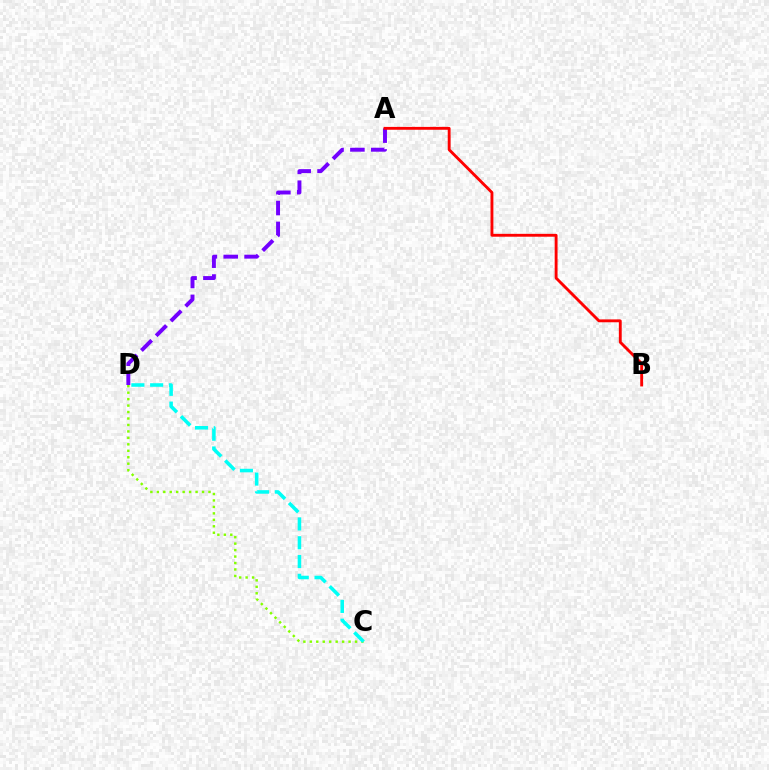{('C', 'D'): [{'color': '#84ff00', 'line_style': 'dotted', 'thickness': 1.75}, {'color': '#00fff6', 'line_style': 'dashed', 'thickness': 2.55}], ('A', 'D'): [{'color': '#7200ff', 'line_style': 'dashed', 'thickness': 2.83}], ('A', 'B'): [{'color': '#ff0000', 'line_style': 'solid', 'thickness': 2.07}]}